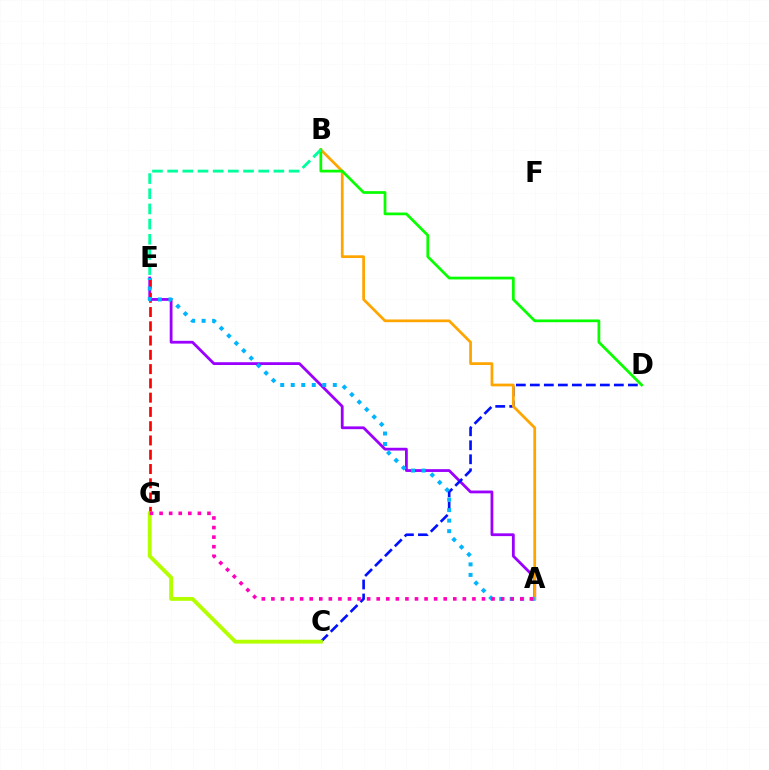{('A', 'E'): [{'color': '#9b00ff', 'line_style': 'solid', 'thickness': 2.01}, {'color': '#00b5ff', 'line_style': 'dotted', 'thickness': 2.86}], ('C', 'D'): [{'color': '#0010ff', 'line_style': 'dashed', 'thickness': 1.9}], ('E', 'G'): [{'color': '#ff0000', 'line_style': 'dashed', 'thickness': 1.94}], ('A', 'B'): [{'color': '#ffa500', 'line_style': 'solid', 'thickness': 1.97}], ('B', 'D'): [{'color': '#08ff00', 'line_style': 'solid', 'thickness': 1.97}], ('B', 'E'): [{'color': '#00ff9d', 'line_style': 'dashed', 'thickness': 2.06}], ('C', 'G'): [{'color': '#b3ff00', 'line_style': 'solid', 'thickness': 2.78}], ('A', 'G'): [{'color': '#ff00bd', 'line_style': 'dotted', 'thickness': 2.6}]}